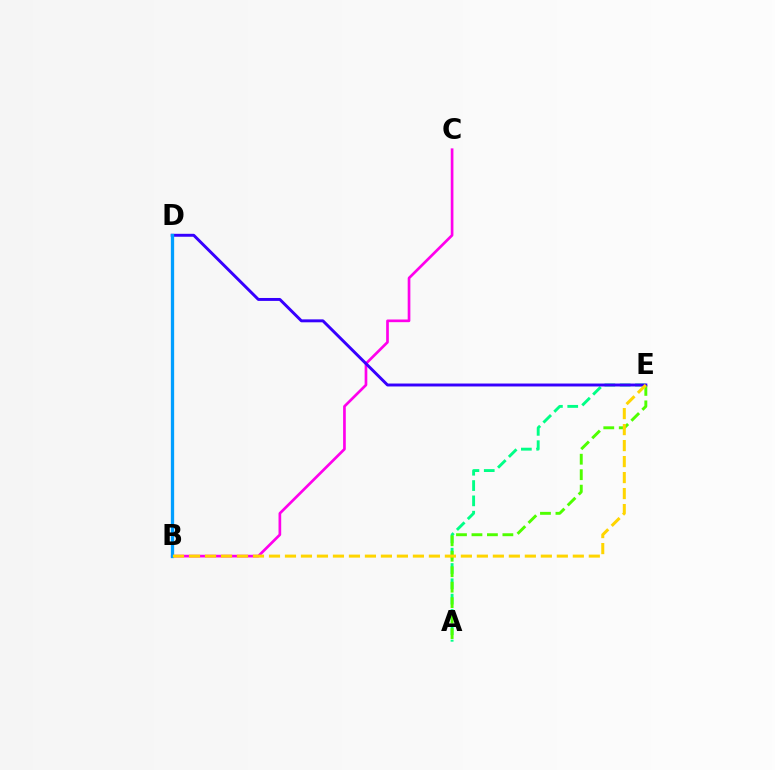{('B', 'D'): [{'color': '#ff0000', 'line_style': 'solid', 'thickness': 2.05}, {'color': '#009eff', 'line_style': 'solid', 'thickness': 2.38}], ('A', 'E'): [{'color': '#00ff86', 'line_style': 'dashed', 'thickness': 2.08}, {'color': '#4fff00', 'line_style': 'dashed', 'thickness': 2.1}], ('B', 'C'): [{'color': '#ff00ed', 'line_style': 'solid', 'thickness': 1.93}], ('D', 'E'): [{'color': '#3700ff', 'line_style': 'solid', 'thickness': 2.11}], ('B', 'E'): [{'color': '#ffd500', 'line_style': 'dashed', 'thickness': 2.17}]}